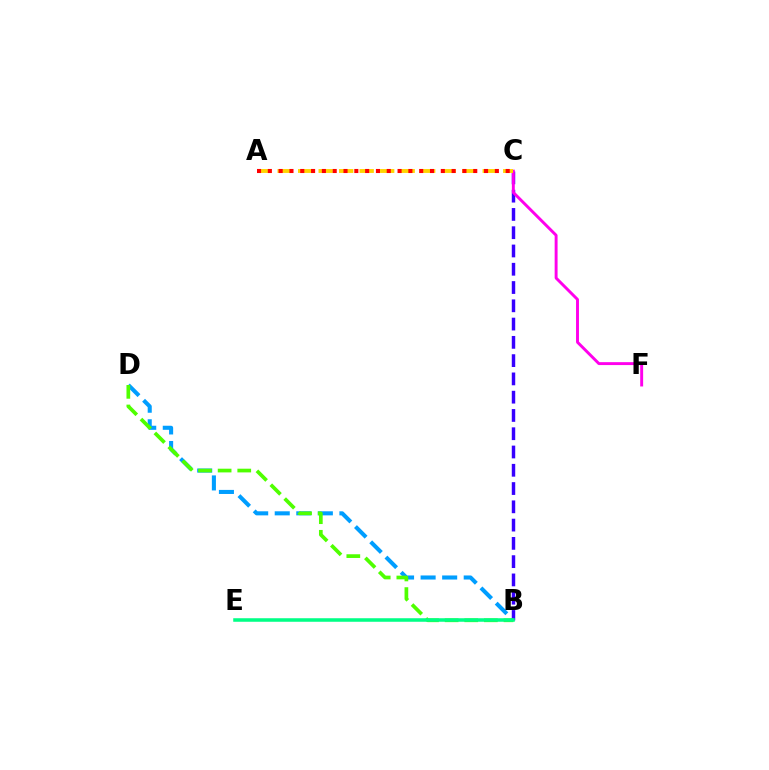{('B', 'D'): [{'color': '#009eff', 'line_style': 'dashed', 'thickness': 2.93}, {'color': '#4fff00', 'line_style': 'dashed', 'thickness': 2.67}], ('B', 'C'): [{'color': '#3700ff', 'line_style': 'dashed', 'thickness': 2.48}], ('B', 'E'): [{'color': '#00ff86', 'line_style': 'solid', 'thickness': 2.55}], ('C', 'F'): [{'color': '#ff00ed', 'line_style': 'solid', 'thickness': 2.1}], ('A', 'C'): [{'color': '#ffd500', 'line_style': 'dashed', 'thickness': 2.79}, {'color': '#ff0000', 'line_style': 'dotted', 'thickness': 2.94}]}